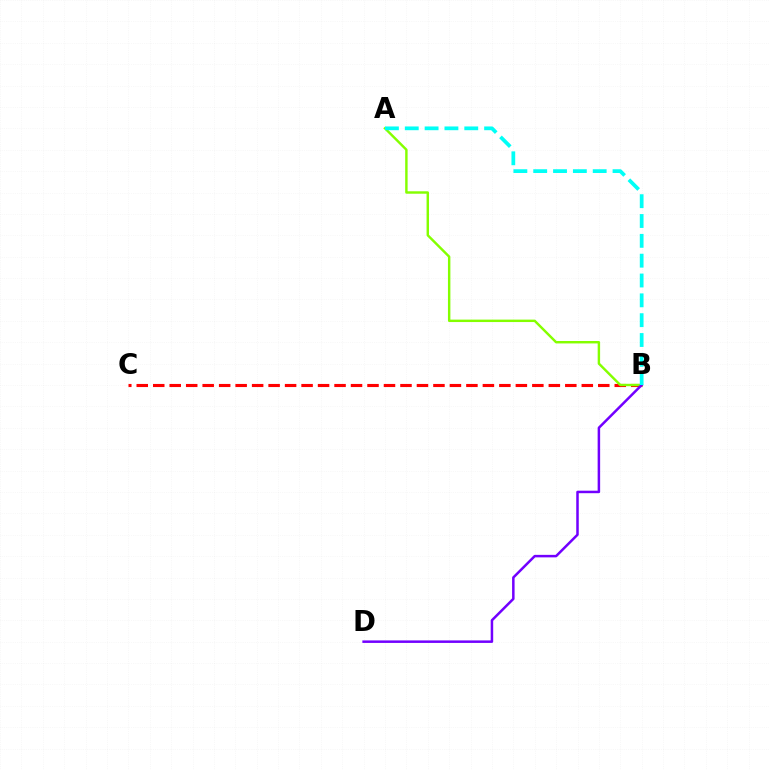{('B', 'C'): [{'color': '#ff0000', 'line_style': 'dashed', 'thickness': 2.24}], ('A', 'B'): [{'color': '#84ff00', 'line_style': 'solid', 'thickness': 1.75}, {'color': '#00fff6', 'line_style': 'dashed', 'thickness': 2.69}], ('B', 'D'): [{'color': '#7200ff', 'line_style': 'solid', 'thickness': 1.8}]}